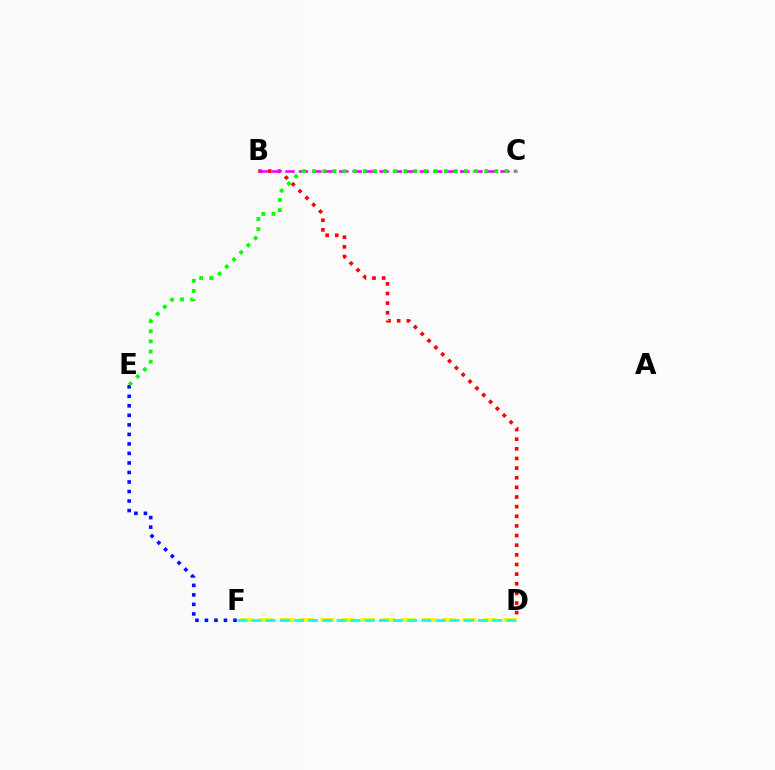{('D', 'F'): [{'color': '#fcf500', 'line_style': 'dashed', 'thickness': 2.76}, {'color': '#00fff6', 'line_style': 'dashed', 'thickness': 1.92}], ('B', 'D'): [{'color': '#ff0000', 'line_style': 'dotted', 'thickness': 2.62}], ('B', 'C'): [{'color': '#ee00ff', 'line_style': 'dashed', 'thickness': 1.82}], ('E', 'F'): [{'color': '#0010ff', 'line_style': 'dotted', 'thickness': 2.59}], ('C', 'E'): [{'color': '#08ff00', 'line_style': 'dotted', 'thickness': 2.75}]}